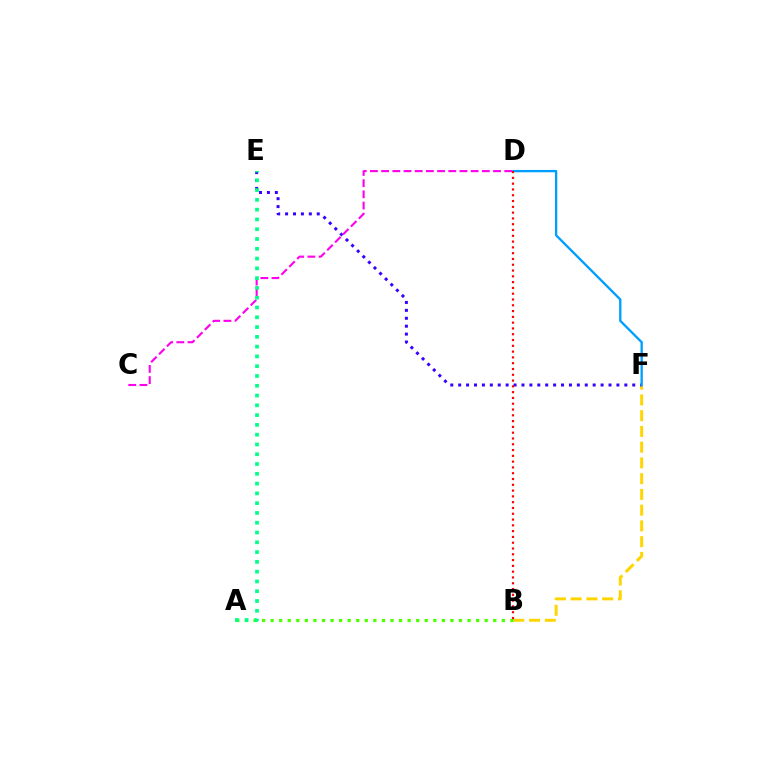{('B', 'F'): [{'color': '#ffd500', 'line_style': 'dashed', 'thickness': 2.14}], ('E', 'F'): [{'color': '#3700ff', 'line_style': 'dotted', 'thickness': 2.15}], ('D', 'F'): [{'color': '#009eff', 'line_style': 'solid', 'thickness': 1.67}], ('A', 'B'): [{'color': '#4fff00', 'line_style': 'dotted', 'thickness': 2.33}], ('C', 'D'): [{'color': '#ff00ed', 'line_style': 'dashed', 'thickness': 1.52}], ('A', 'E'): [{'color': '#00ff86', 'line_style': 'dotted', 'thickness': 2.66}], ('B', 'D'): [{'color': '#ff0000', 'line_style': 'dotted', 'thickness': 1.57}]}